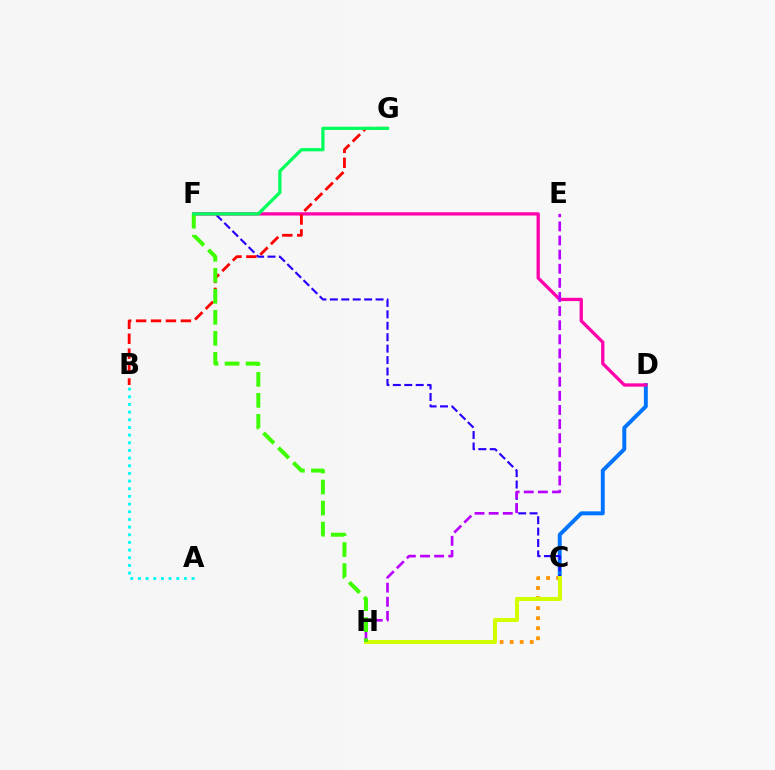{('C', 'D'): [{'color': '#0074ff', 'line_style': 'solid', 'thickness': 2.83}], ('C', 'F'): [{'color': '#2500ff', 'line_style': 'dashed', 'thickness': 1.55}], ('C', 'H'): [{'color': '#ff9400', 'line_style': 'dotted', 'thickness': 2.73}, {'color': '#d1ff00', 'line_style': 'solid', 'thickness': 2.91}], ('D', 'F'): [{'color': '#ff00ac', 'line_style': 'solid', 'thickness': 2.37}], ('B', 'G'): [{'color': '#ff0000', 'line_style': 'dashed', 'thickness': 2.03}], ('E', 'H'): [{'color': '#b900ff', 'line_style': 'dashed', 'thickness': 1.92}], ('A', 'B'): [{'color': '#00fff6', 'line_style': 'dotted', 'thickness': 2.08}], ('F', 'H'): [{'color': '#3dff00', 'line_style': 'dashed', 'thickness': 2.86}], ('F', 'G'): [{'color': '#00ff5c', 'line_style': 'solid', 'thickness': 2.33}]}